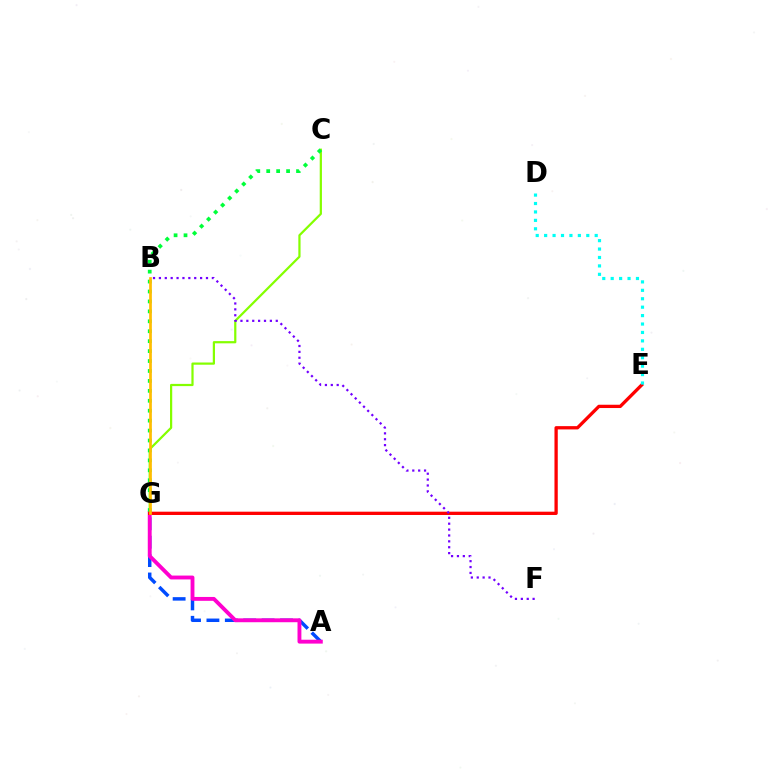{('A', 'G'): [{'color': '#004bff', 'line_style': 'dashed', 'thickness': 2.5}, {'color': '#ff00cf', 'line_style': 'solid', 'thickness': 2.79}], ('C', 'G'): [{'color': '#84ff00', 'line_style': 'solid', 'thickness': 1.6}, {'color': '#00ff39', 'line_style': 'dotted', 'thickness': 2.7}], ('E', 'G'): [{'color': '#ff0000', 'line_style': 'solid', 'thickness': 2.37}], ('B', 'F'): [{'color': '#7200ff', 'line_style': 'dotted', 'thickness': 1.6}], ('D', 'E'): [{'color': '#00fff6', 'line_style': 'dotted', 'thickness': 2.29}], ('B', 'G'): [{'color': '#ffbd00', 'line_style': 'solid', 'thickness': 1.95}]}